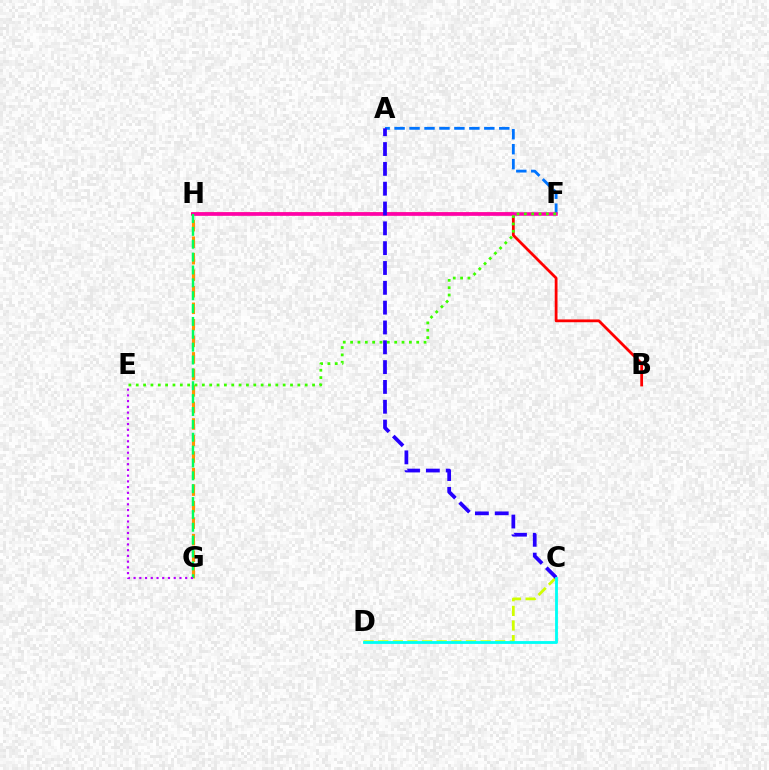{('C', 'D'): [{'color': '#d1ff00', 'line_style': 'dashed', 'thickness': 1.99}, {'color': '#00fff6', 'line_style': 'solid', 'thickness': 2.04}], ('G', 'H'): [{'color': '#ff9400', 'line_style': 'dashed', 'thickness': 2.25}, {'color': '#00ff5c', 'line_style': 'dashed', 'thickness': 1.75}], ('A', 'F'): [{'color': '#0074ff', 'line_style': 'dashed', 'thickness': 2.03}], ('B', 'H'): [{'color': '#ff0000', 'line_style': 'solid', 'thickness': 2.0}], ('F', 'H'): [{'color': '#ff00ac', 'line_style': 'solid', 'thickness': 2.54}], ('A', 'C'): [{'color': '#2500ff', 'line_style': 'dashed', 'thickness': 2.69}], ('E', 'G'): [{'color': '#b900ff', 'line_style': 'dotted', 'thickness': 1.56}], ('E', 'F'): [{'color': '#3dff00', 'line_style': 'dotted', 'thickness': 2.0}]}